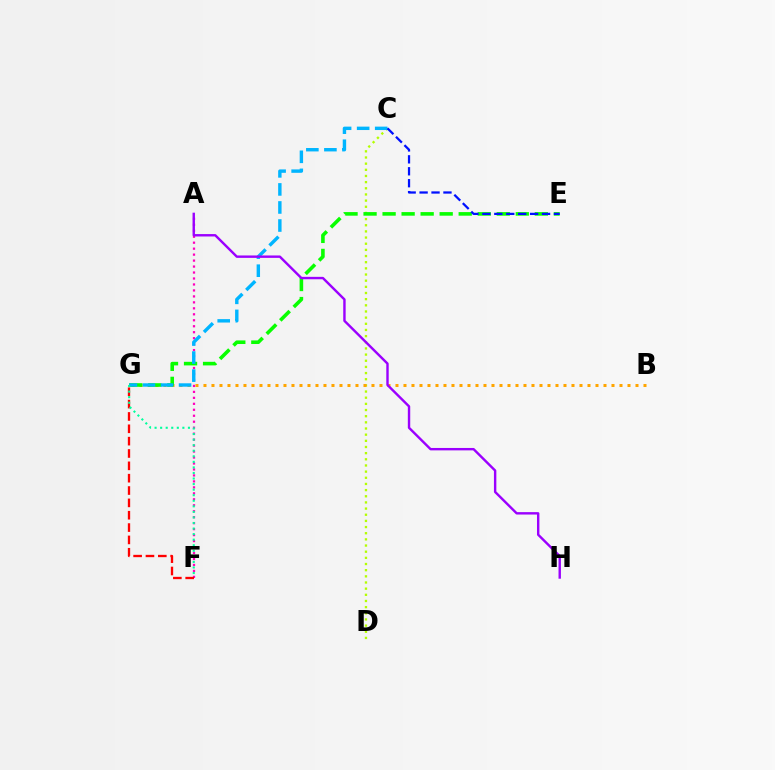{('C', 'D'): [{'color': '#b3ff00', 'line_style': 'dotted', 'thickness': 1.67}], ('A', 'F'): [{'color': '#ff00bd', 'line_style': 'dotted', 'thickness': 1.62}], ('B', 'G'): [{'color': '#ffa500', 'line_style': 'dotted', 'thickness': 2.17}], ('F', 'G'): [{'color': '#ff0000', 'line_style': 'dashed', 'thickness': 1.68}, {'color': '#00ff9d', 'line_style': 'dotted', 'thickness': 1.51}], ('E', 'G'): [{'color': '#08ff00', 'line_style': 'dashed', 'thickness': 2.59}], ('C', 'G'): [{'color': '#00b5ff', 'line_style': 'dashed', 'thickness': 2.45}], ('C', 'E'): [{'color': '#0010ff', 'line_style': 'dashed', 'thickness': 1.62}], ('A', 'H'): [{'color': '#9b00ff', 'line_style': 'solid', 'thickness': 1.73}]}